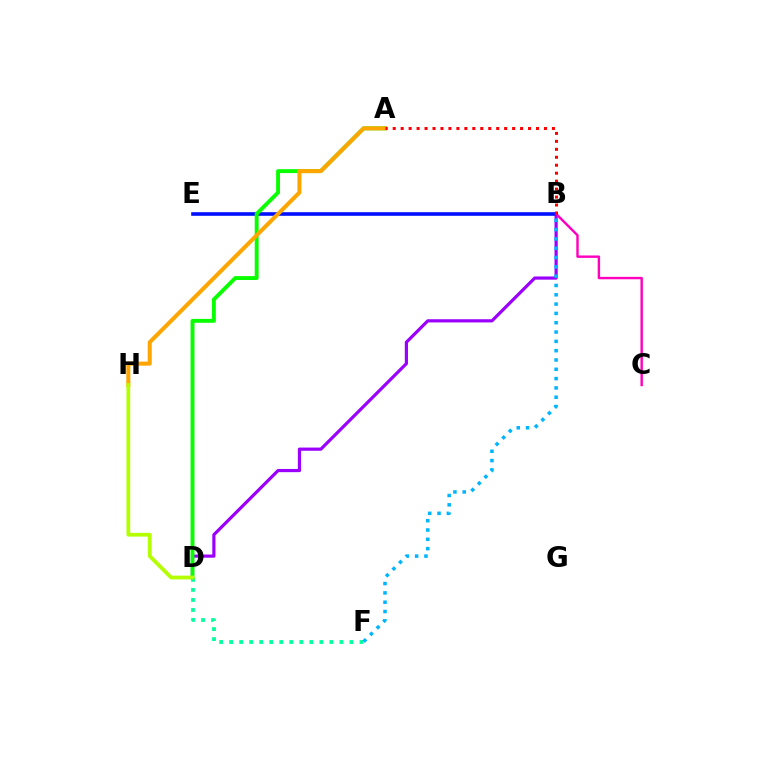{('B', 'D'): [{'color': '#9b00ff', 'line_style': 'solid', 'thickness': 2.3}], ('D', 'F'): [{'color': '#00ff9d', 'line_style': 'dotted', 'thickness': 2.72}], ('B', 'E'): [{'color': '#0010ff', 'line_style': 'solid', 'thickness': 2.59}], ('A', 'D'): [{'color': '#08ff00', 'line_style': 'solid', 'thickness': 2.8}], ('A', 'H'): [{'color': '#ffa500', 'line_style': 'solid', 'thickness': 2.91}], ('B', 'C'): [{'color': '#ff00bd', 'line_style': 'solid', 'thickness': 1.74}], ('B', 'F'): [{'color': '#00b5ff', 'line_style': 'dotted', 'thickness': 2.53}], ('D', 'H'): [{'color': '#b3ff00', 'line_style': 'solid', 'thickness': 2.72}], ('A', 'B'): [{'color': '#ff0000', 'line_style': 'dotted', 'thickness': 2.16}]}